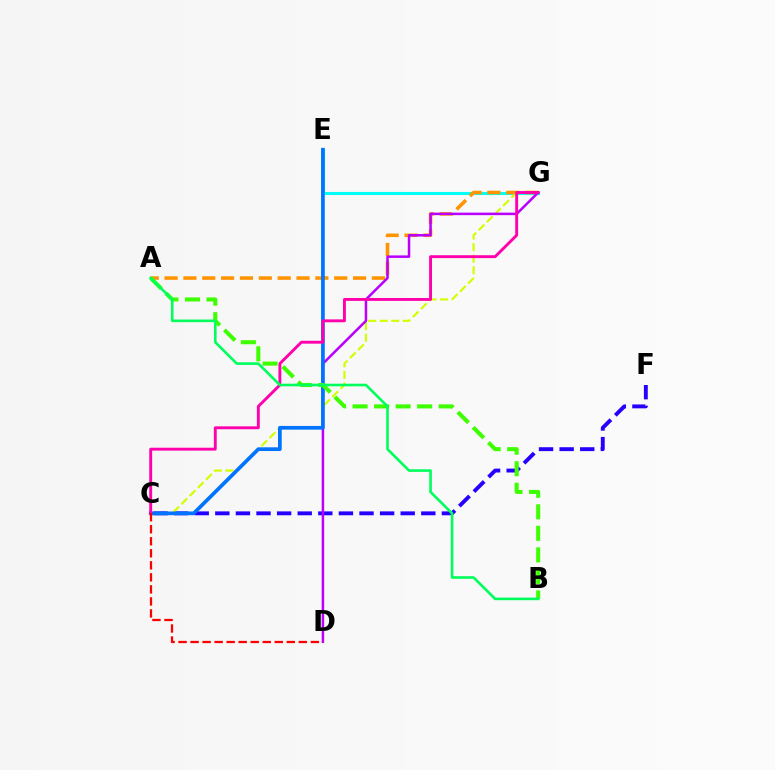{('E', 'G'): [{'color': '#00fff6', 'line_style': 'solid', 'thickness': 2.21}], ('C', 'F'): [{'color': '#2500ff', 'line_style': 'dashed', 'thickness': 2.8}], ('C', 'G'): [{'color': '#d1ff00', 'line_style': 'dashed', 'thickness': 1.57}, {'color': '#ff00ac', 'line_style': 'solid', 'thickness': 2.08}], ('A', 'G'): [{'color': '#ff9400', 'line_style': 'dashed', 'thickness': 2.56}], ('D', 'G'): [{'color': '#b900ff', 'line_style': 'solid', 'thickness': 1.81}], ('C', 'E'): [{'color': '#0074ff', 'line_style': 'solid', 'thickness': 2.67}], ('A', 'B'): [{'color': '#3dff00', 'line_style': 'dashed', 'thickness': 2.93}, {'color': '#00ff5c', 'line_style': 'solid', 'thickness': 1.89}], ('C', 'D'): [{'color': '#ff0000', 'line_style': 'dashed', 'thickness': 1.63}]}